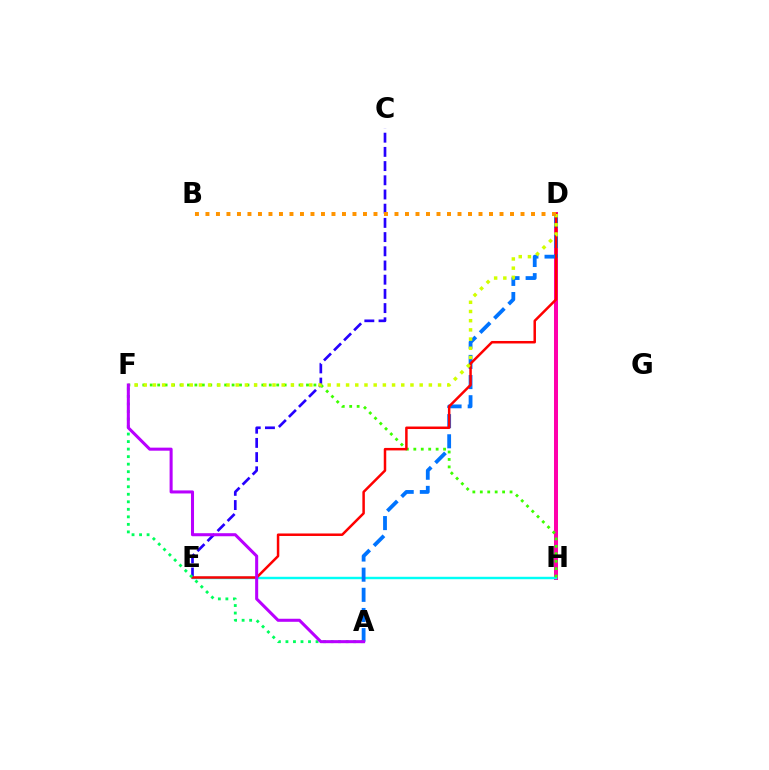{('C', 'E'): [{'color': '#2500ff', 'line_style': 'dashed', 'thickness': 1.93}], ('D', 'H'): [{'color': '#ff00ac', 'line_style': 'solid', 'thickness': 2.89}], ('E', 'H'): [{'color': '#00fff6', 'line_style': 'solid', 'thickness': 1.75}], ('F', 'H'): [{'color': '#3dff00', 'line_style': 'dotted', 'thickness': 2.02}], ('A', 'D'): [{'color': '#0074ff', 'line_style': 'dashed', 'thickness': 2.74}], ('D', 'E'): [{'color': '#ff0000', 'line_style': 'solid', 'thickness': 1.8}], ('A', 'F'): [{'color': '#00ff5c', 'line_style': 'dotted', 'thickness': 2.04}, {'color': '#b900ff', 'line_style': 'solid', 'thickness': 2.19}], ('D', 'F'): [{'color': '#d1ff00', 'line_style': 'dotted', 'thickness': 2.5}], ('B', 'D'): [{'color': '#ff9400', 'line_style': 'dotted', 'thickness': 2.85}]}